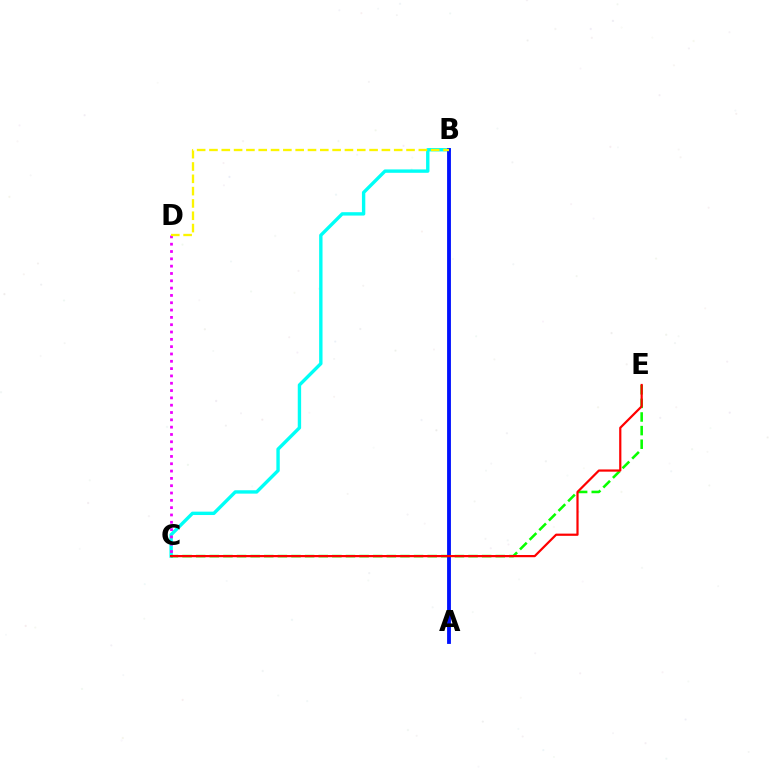{('B', 'C'): [{'color': '#00fff6', 'line_style': 'solid', 'thickness': 2.43}], ('C', 'E'): [{'color': '#08ff00', 'line_style': 'dashed', 'thickness': 1.85}, {'color': '#ff0000', 'line_style': 'solid', 'thickness': 1.59}], ('A', 'B'): [{'color': '#0010ff', 'line_style': 'solid', 'thickness': 2.76}], ('C', 'D'): [{'color': '#ee00ff', 'line_style': 'dotted', 'thickness': 1.99}], ('B', 'D'): [{'color': '#fcf500', 'line_style': 'dashed', 'thickness': 1.67}]}